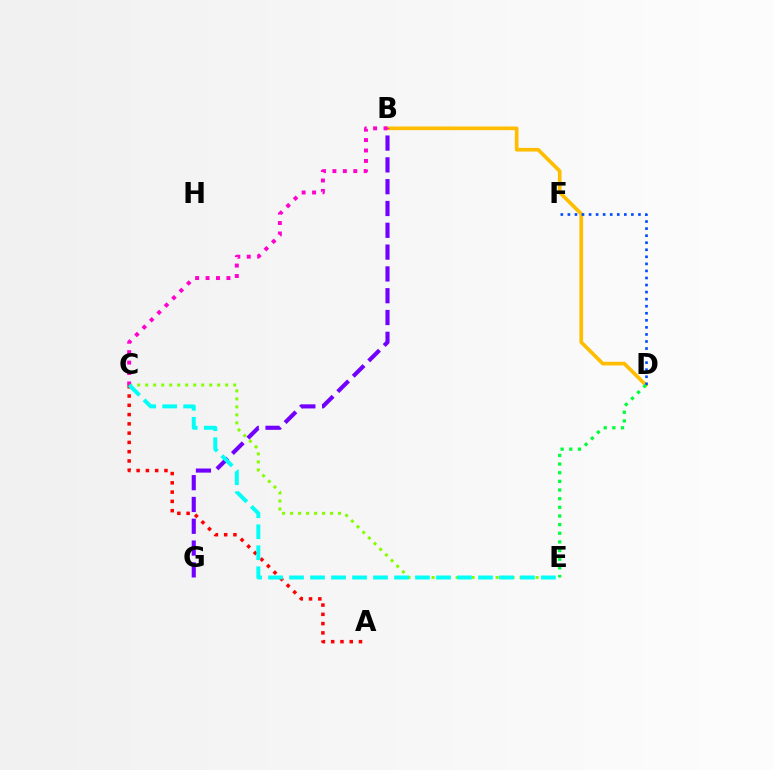{('B', 'D'): [{'color': '#ffbd00', 'line_style': 'solid', 'thickness': 2.64}], ('C', 'E'): [{'color': '#84ff00', 'line_style': 'dotted', 'thickness': 2.17}, {'color': '#00fff6', 'line_style': 'dashed', 'thickness': 2.85}], ('B', 'G'): [{'color': '#7200ff', 'line_style': 'dashed', 'thickness': 2.96}], ('D', 'F'): [{'color': '#004bff', 'line_style': 'dotted', 'thickness': 1.92}], ('A', 'C'): [{'color': '#ff0000', 'line_style': 'dotted', 'thickness': 2.52}], ('B', 'C'): [{'color': '#ff00cf', 'line_style': 'dotted', 'thickness': 2.83}], ('D', 'E'): [{'color': '#00ff39', 'line_style': 'dotted', 'thickness': 2.35}]}